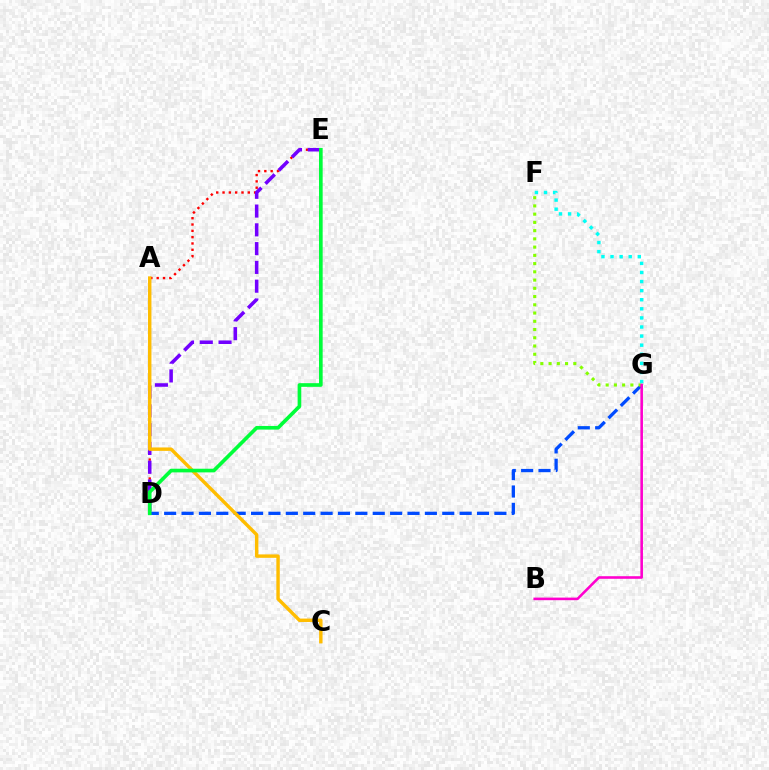{('D', 'E'): [{'color': '#ff0000', 'line_style': 'dotted', 'thickness': 1.72}, {'color': '#7200ff', 'line_style': 'dashed', 'thickness': 2.55}, {'color': '#00ff39', 'line_style': 'solid', 'thickness': 2.63}], ('D', 'G'): [{'color': '#004bff', 'line_style': 'dashed', 'thickness': 2.36}], ('F', 'G'): [{'color': '#84ff00', 'line_style': 'dotted', 'thickness': 2.24}, {'color': '#00fff6', 'line_style': 'dotted', 'thickness': 2.47}], ('B', 'G'): [{'color': '#ff00cf', 'line_style': 'solid', 'thickness': 1.87}], ('A', 'C'): [{'color': '#ffbd00', 'line_style': 'solid', 'thickness': 2.46}]}